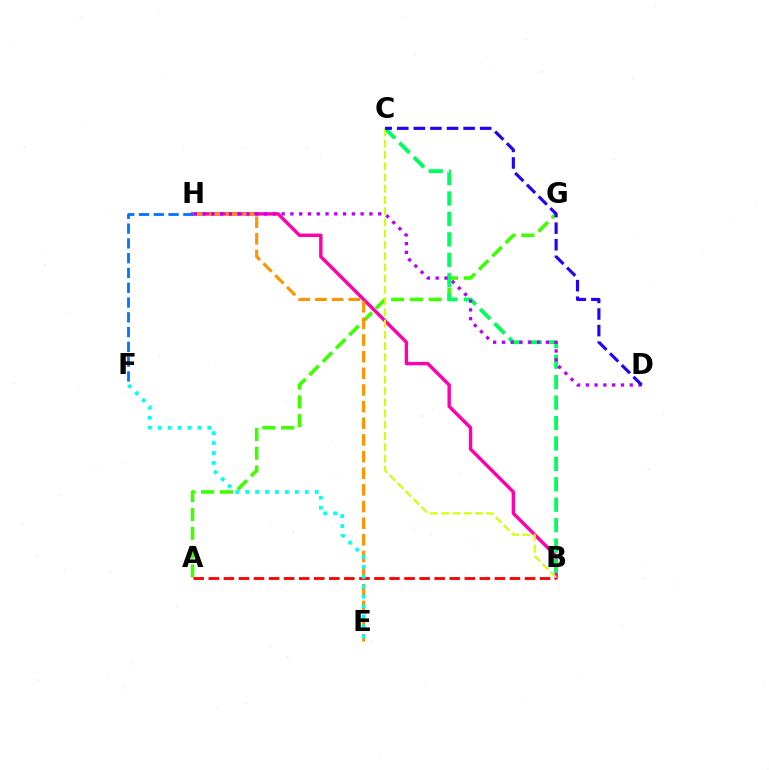{('A', 'G'): [{'color': '#3dff00', 'line_style': 'dashed', 'thickness': 2.56}], ('B', 'H'): [{'color': '#ff00ac', 'line_style': 'solid', 'thickness': 2.45}], ('E', 'H'): [{'color': '#ff9400', 'line_style': 'dashed', 'thickness': 2.26}], ('B', 'C'): [{'color': '#00ff5c', 'line_style': 'dashed', 'thickness': 2.78}, {'color': '#d1ff00', 'line_style': 'dashed', 'thickness': 1.53}], ('A', 'B'): [{'color': '#ff0000', 'line_style': 'dashed', 'thickness': 2.05}], ('D', 'H'): [{'color': '#b900ff', 'line_style': 'dotted', 'thickness': 2.39}], ('E', 'F'): [{'color': '#00fff6', 'line_style': 'dotted', 'thickness': 2.7}], ('F', 'H'): [{'color': '#0074ff', 'line_style': 'dashed', 'thickness': 2.01}], ('C', 'D'): [{'color': '#2500ff', 'line_style': 'dashed', 'thickness': 2.25}]}